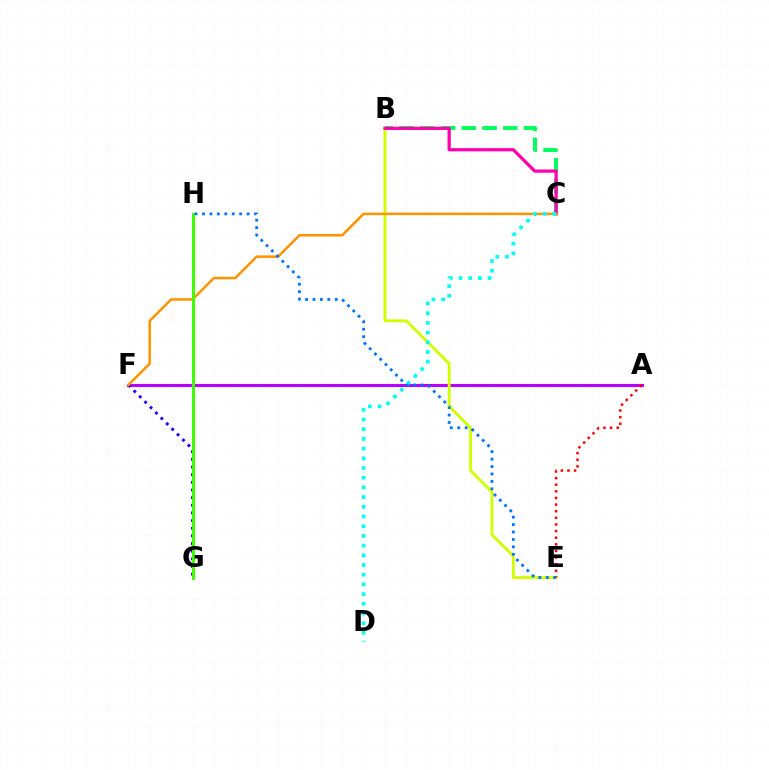{('A', 'F'): [{'color': '#b900ff', 'line_style': 'solid', 'thickness': 2.22}], ('B', 'E'): [{'color': '#d1ff00', 'line_style': 'solid', 'thickness': 2.06}], ('B', 'C'): [{'color': '#00ff5c', 'line_style': 'dashed', 'thickness': 2.82}, {'color': '#ff00ac', 'line_style': 'solid', 'thickness': 2.33}], ('A', 'E'): [{'color': '#ff0000', 'line_style': 'dotted', 'thickness': 1.8}], ('F', 'G'): [{'color': '#2500ff', 'line_style': 'dotted', 'thickness': 2.08}], ('C', 'F'): [{'color': '#ff9400', 'line_style': 'solid', 'thickness': 1.82}], ('C', 'D'): [{'color': '#00fff6', 'line_style': 'dotted', 'thickness': 2.63}], ('G', 'H'): [{'color': '#3dff00', 'line_style': 'solid', 'thickness': 2.13}], ('E', 'H'): [{'color': '#0074ff', 'line_style': 'dotted', 'thickness': 2.02}]}